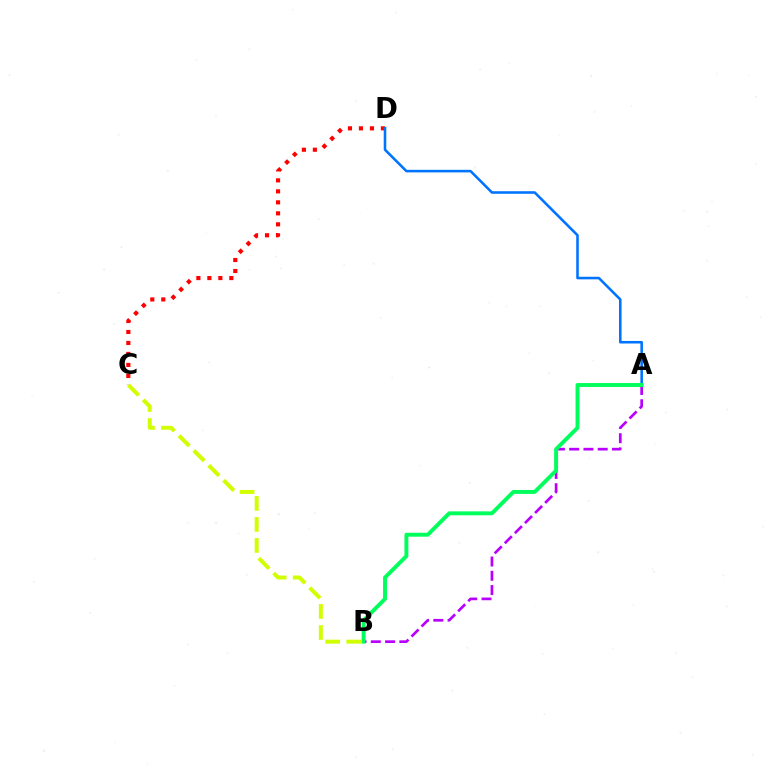{('C', 'D'): [{'color': '#ff0000', 'line_style': 'dotted', 'thickness': 2.99}], ('B', 'C'): [{'color': '#d1ff00', 'line_style': 'dashed', 'thickness': 2.86}], ('A', 'D'): [{'color': '#0074ff', 'line_style': 'solid', 'thickness': 1.85}], ('A', 'B'): [{'color': '#b900ff', 'line_style': 'dashed', 'thickness': 1.94}, {'color': '#00ff5c', 'line_style': 'solid', 'thickness': 2.82}]}